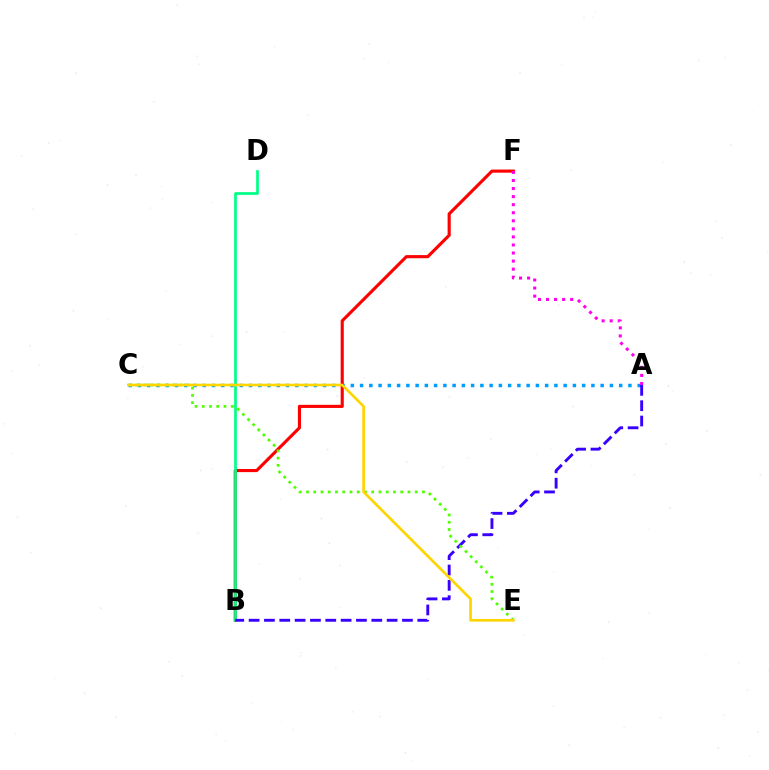{('A', 'C'): [{'color': '#009eff', 'line_style': 'dotted', 'thickness': 2.51}], ('B', 'F'): [{'color': '#ff0000', 'line_style': 'solid', 'thickness': 2.25}], ('B', 'D'): [{'color': '#00ff86', 'line_style': 'solid', 'thickness': 1.95}], ('A', 'F'): [{'color': '#ff00ed', 'line_style': 'dotted', 'thickness': 2.19}], ('A', 'B'): [{'color': '#3700ff', 'line_style': 'dashed', 'thickness': 2.08}], ('C', 'E'): [{'color': '#4fff00', 'line_style': 'dotted', 'thickness': 1.97}, {'color': '#ffd500', 'line_style': 'solid', 'thickness': 1.92}]}